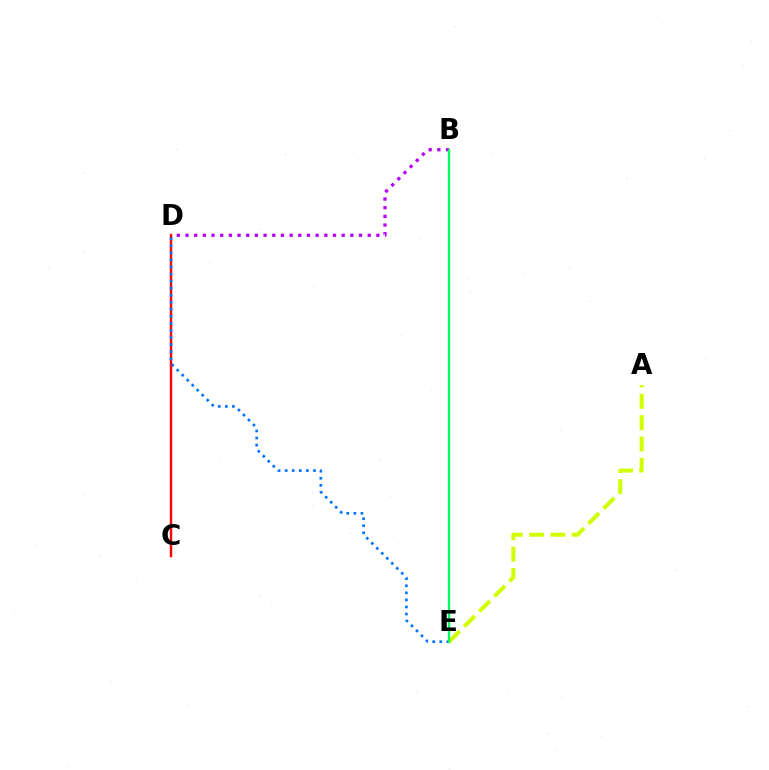{('B', 'D'): [{'color': '#b900ff', 'line_style': 'dotted', 'thickness': 2.36}], ('C', 'D'): [{'color': '#ff0000', 'line_style': 'solid', 'thickness': 1.75}], ('D', 'E'): [{'color': '#0074ff', 'line_style': 'dotted', 'thickness': 1.92}], ('A', 'E'): [{'color': '#d1ff00', 'line_style': 'dashed', 'thickness': 2.9}], ('B', 'E'): [{'color': '#00ff5c', 'line_style': 'solid', 'thickness': 1.68}]}